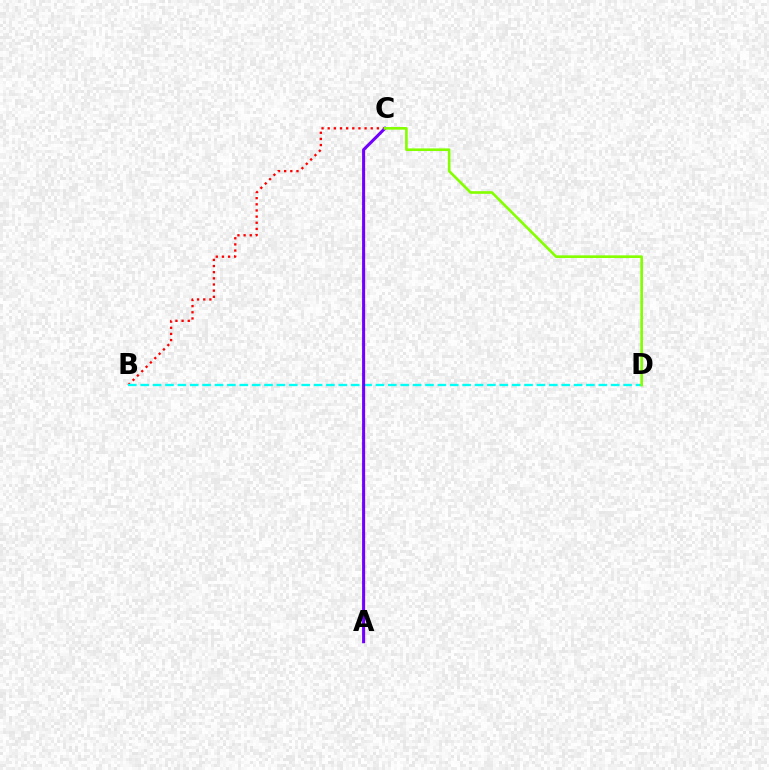{('B', 'C'): [{'color': '#ff0000', 'line_style': 'dotted', 'thickness': 1.67}], ('B', 'D'): [{'color': '#00fff6', 'line_style': 'dashed', 'thickness': 1.68}], ('A', 'C'): [{'color': '#7200ff', 'line_style': 'solid', 'thickness': 2.2}], ('C', 'D'): [{'color': '#84ff00', 'line_style': 'solid', 'thickness': 1.9}]}